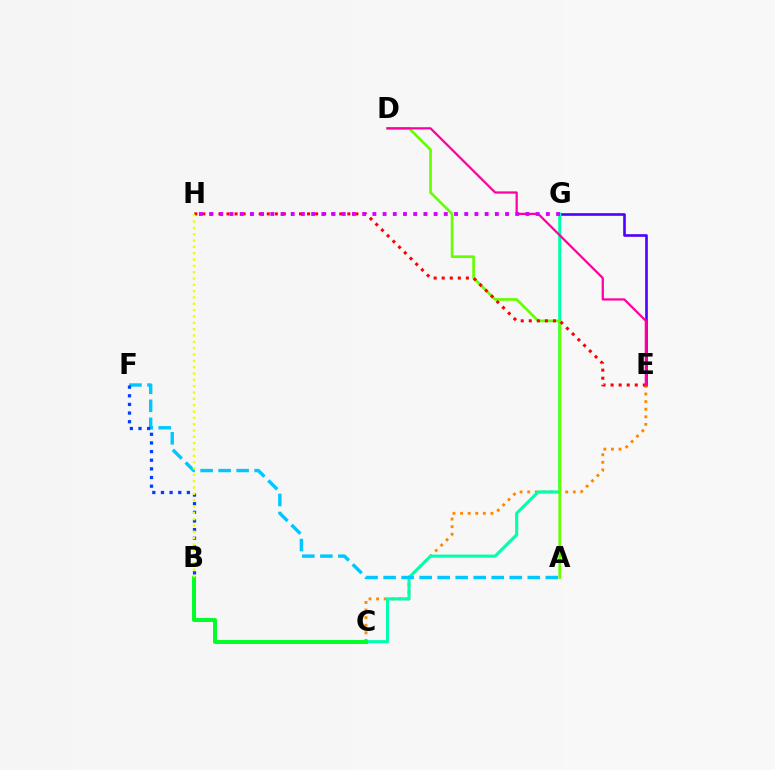{('E', 'G'): [{'color': '#4f00ff', 'line_style': 'solid', 'thickness': 1.89}], ('C', 'E'): [{'color': '#ff8800', 'line_style': 'dotted', 'thickness': 2.06}], ('C', 'G'): [{'color': '#00ffaf', 'line_style': 'solid', 'thickness': 2.22}], ('A', 'F'): [{'color': '#00c7ff', 'line_style': 'dashed', 'thickness': 2.45}], ('A', 'D'): [{'color': '#66ff00', 'line_style': 'solid', 'thickness': 1.93}], ('B', 'C'): [{'color': '#00ff27', 'line_style': 'solid', 'thickness': 2.86}], ('B', 'F'): [{'color': '#003fff', 'line_style': 'dotted', 'thickness': 2.35}], ('E', 'H'): [{'color': '#ff0000', 'line_style': 'dotted', 'thickness': 2.19}], ('D', 'E'): [{'color': '#ff00a0', 'line_style': 'solid', 'thickness': 1.61}], ('G', 'H'): [{'color': '#d600ff', 'line_style': 'dotted', 'thickness': 2.77}], ('B', 'H'): [{'color': '#eeff00', 'line_style': 'dotted', 'thickness': 1.72}]}